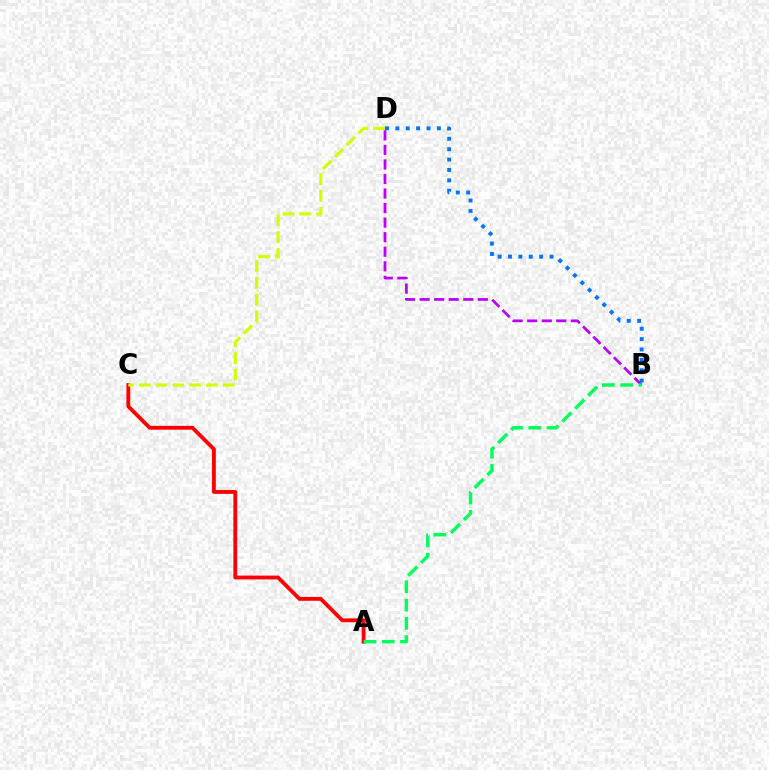{('B', 'D'): [{'color': '#b900ff', 'line_style': 'dashed', 'thickness': 1.98}, {'color': '#0074ff', 'line_style': 'dotted', 'thickness': 2.82}], ('A', 'C'): [{'color': '#ff0000', 'line_style': 'solid', 'thickness': 2.76}], ('C', 'D'): [{'color': '#d1ff00', 'line_style': 'dashed', 'thickness': 2.28}], ('A', 'B'): [{'color': '#00ff5c', 'line_style': 'dashed', 'thickness': 2.48}]}